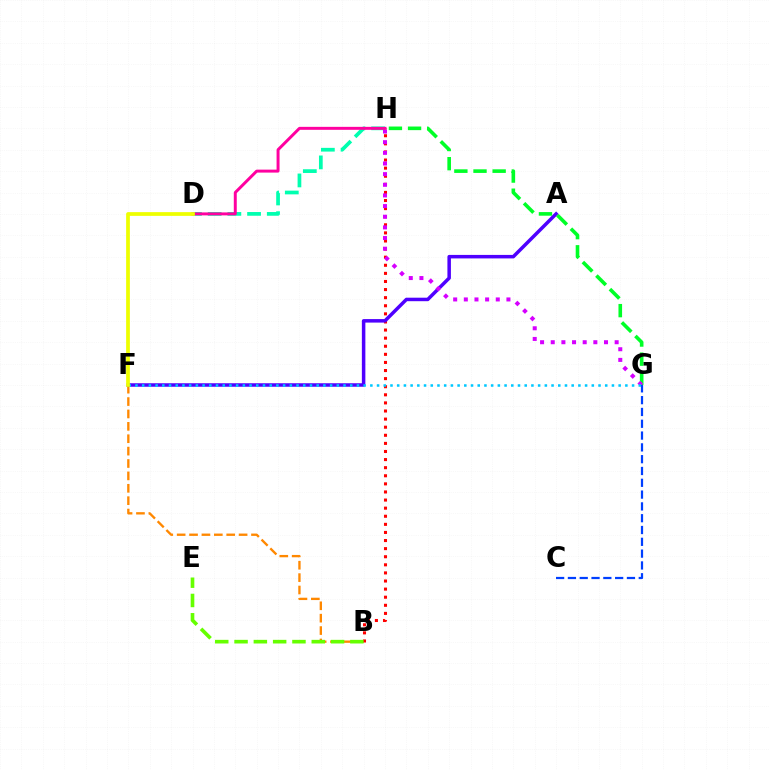{('B', 'F'): [{'color': '#ff8800', 'line_style': 'dashed', 'thickness': 1.68}], ('D', 'H'): [{'color': '#00ffaf', 'line_style': 'dashed', 'thickness': 2.68}, {'color': '#ff00a0', 'line_style': 'solid', 'thickness': 2.13}], ('B', 'H'): [{'color': '#ff0000', 'line_style': 'dotted', 'thickness': 2.2}], ('A', 'F'): [{'color': '#4f00ff', 'line_style': 'solid', 'thickness': 2.52}], ('G', 'H'): [{'color': '#00ff27', 'line_style': 'dashed', 'thickness': 2.6}, {'color': '#d600ff', 'line_style': 'dotted', 'thickness': 2.89}], ('C', 'G'): [{'color': '#003fff', 'line_style': 'dashed', 'thickness': 1.6}], ('F', 'G'): [{'color': '#00c7ff', 'line_style': 'dotted', 'thickness': 1.82}], ('D', 'F'): [{'color': '#eeff00', 'line_style': 'solid', 'thickness': 2.7}], ('B', 'E'): [{'color': '#66ff00', 'line_style': 'dashed', 'thickness': 2.62}]}